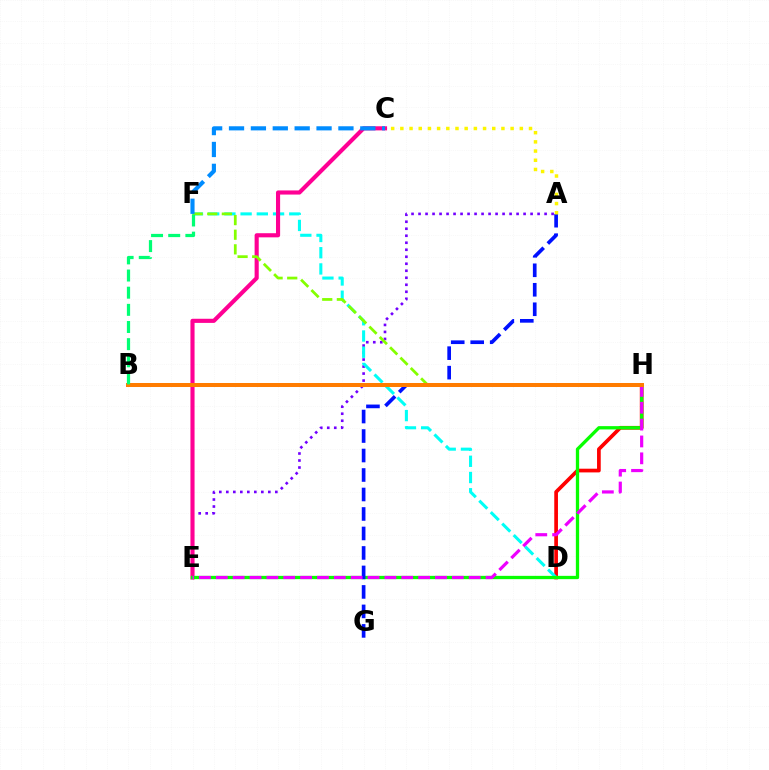{('A', 'E'): [{'color': '#7200ff', 'line_style': 'dotted', 'thickness': 1.9}], ('D', 'H'): [{'color': '#ff0000', 'line_style': 'solid', 'thickness': 2.66}], ('D', 'F'): [{'color': '#00fff6', 'line_style': 'dashed', 'thickness': 2.2}], ('C', 'E'): [{'color': '#ff0094', 'line_style': 'solid', 'thickness': 2.97}], ('F', 'H'): [{'color': '#84ff00', 'line_style': 'dashed', 'thickness': 1.99}], ('C', 'F'): [{'color': '#008cff', 'line_style': 'dashed', 'thickness': 2.97}], ('E', 'H'): [{'color': '#08ff00', 'line_style': 'solid', 'thickness': 2.38}, {'color': '#ee00ff', 'line_style': 'dashed', 'thickness': 2.29}], ('A', 'G'): [{'color': '#0010ff', 'line_style': 'dashed', 'thickness': 2.65}], ('A', 'C'): [{'color': '#fcf500', 'line_style': 'dotted', 'thickness': 2.5}], ('B', 'H'): [{'color': '#ff7c00', 'line_style': 'solid', 'thickness': 2.89}], ('B', 'F'): [{'color': '#00ff74', 'line_style': 'dashed', 'thickness': 2.33}]}